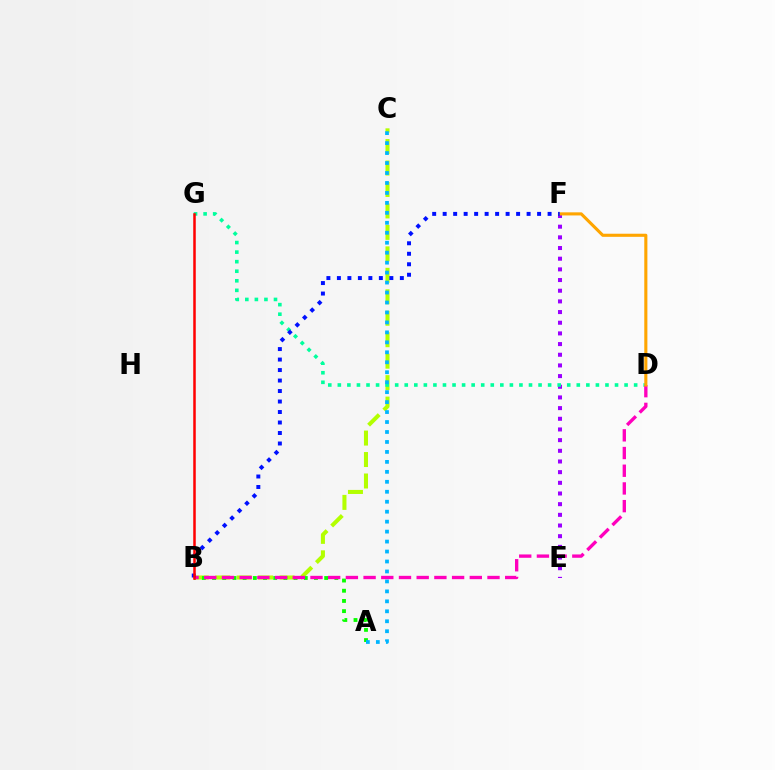{('B', 'C'): [{'color': '#b3ff00', 'line_style': 'dashed', 'thickness': 2.92}], ('E', 'F'): [{'color': '#9b00ff', 'line_style': 'dotted', 'thickness': 2.9}], ('D', 'G'): [{'color': '#00ff9d', 'line_style': 'dotted', 'thickness': 2.6}], ('A', 'B'): [{'color': '#08ff00', 'line_style': 'dotted', 'thickness': 2.77}], ('A', 'C'): [{'color': '#00b5ff', 'line_style': 'dotted', 'thickness': 2.71}], ('B', 'D'): [{'color': '#ff00bd', 'line_style': 'dashed', 'thickness': 2.4}], ('D', 'F'): [{'color': '#ffa500', 'line_style': 'solid', 'thickness': 2.23}], ('B', 'F'): [{'color': '#0010ff', 'line_style': 'dotted', 'thickness': 2.85}], ('B', 'G'): [{'color': '#ff0000', 'line_style': 'solid', 'thickness': 1.81}]}